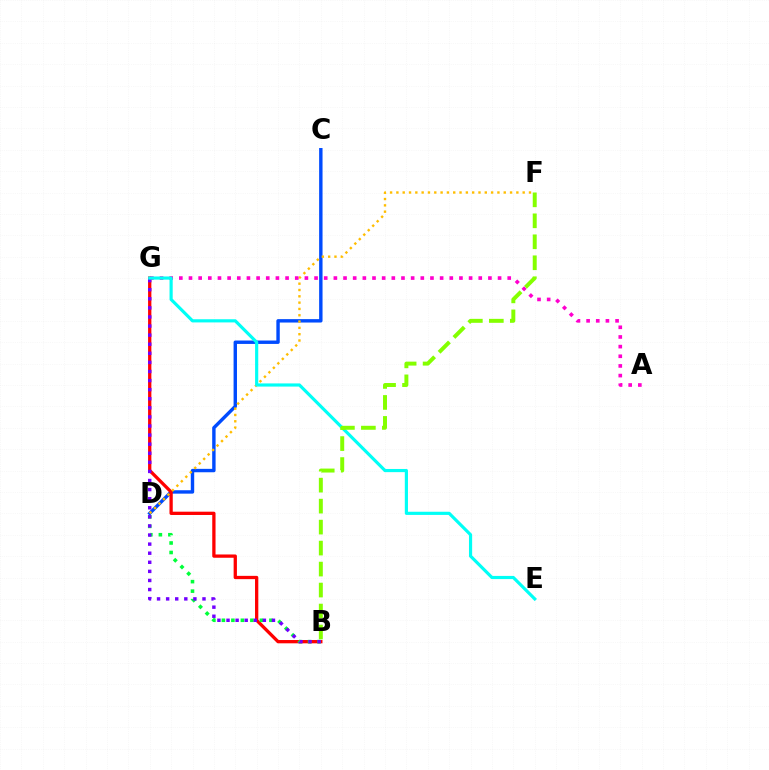{('C', 'D'): [{'color': '#004bff', 'line_style': 'solid', 'thickness': 2.45}], ('B', 'G'): [{'color': '#ff0000', 'line_style': 'solid', 'thickness': 2.37}, {'color': '#7200ff', 'line_style': 'dotted', 'thickness': 2.47}], ('D', 'F'): [{'color': '#ffbd00', 'line_style': 'dotted', 'thickness': 1.72}], ('B', 'D'): [{'color': '#00ff39', 'line_style': 'dotted', 'thickness': 2.58}], ('A', 'G'): [{'color': '#ff00cf', 'line_style': 'dotted', 'thickness': 2.62}], ('E', 'G'): [{'color': '#00fff6', 'line_style': 'solid', 'thickness': 2.28}], ('B', 'F'): [{'color': '#84ff00', 'line_style': 'dashed', 'thickness': 2.85}]}